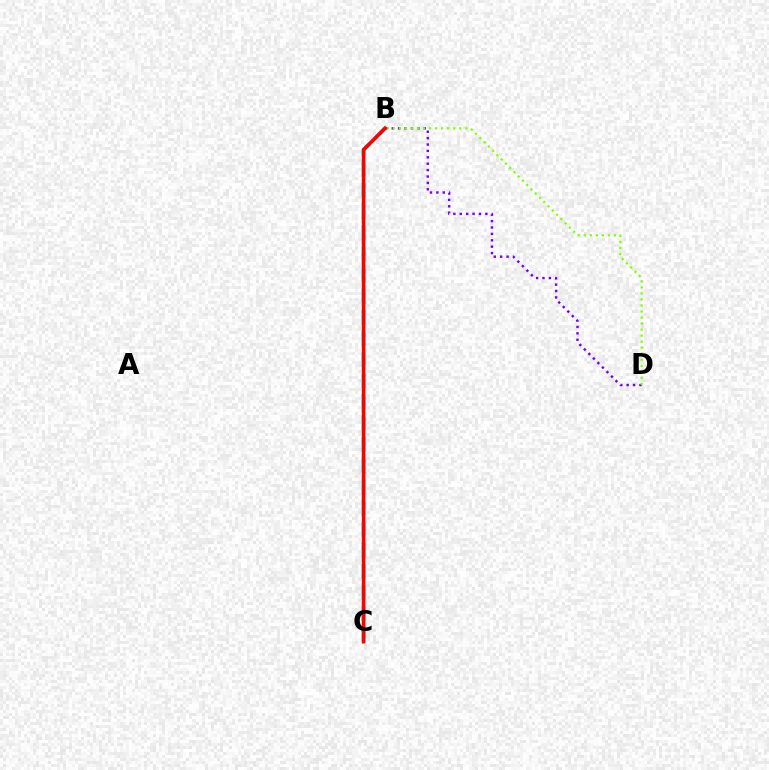{('B', 'D'): [{'color': '#7200ff', 'line_style': 'dotted', 'thickness': 1.74}, {'color': '#84ff00', 'line_style': 'dotted', 'thickness': 1.64}], ('B', 'C'): [{'color': '#00fff6', 'line_style': 'dashed', 'thickness': 2.88}, {'color': '#ff0000', 'line_style': 'solid', 'thickness': 2.62}]}